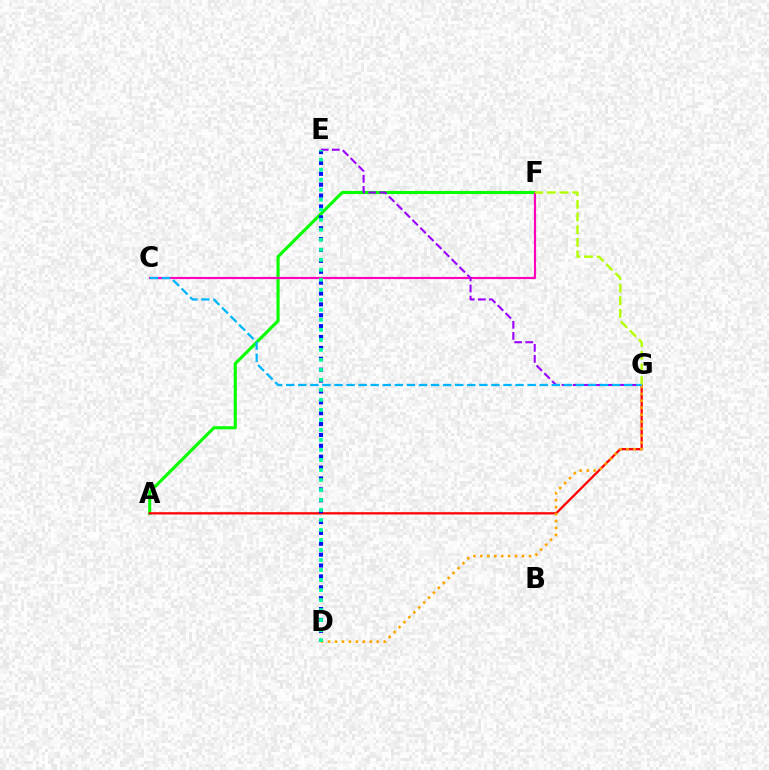{('A', 'F'): [{'color': '#08ff00', 'line_style': 'solid', 'thickness': 2.23}], ('C', 'F'): [{'color': '#ff00bd', 'line_style': 'solid', 'thickness': 1.57}], ('A', 'G'): [{'color': '#ff0000', 'line_style': 'solid', 'thickness': 1.62}], ('E', 'G'): [{'color': '#9b00ff', 'line_style': 'dashed', 'thickness': 1.51}], ('D', 'E'): [{'color': '#0010ff', 'line_style': 'dotted', 'thickness': 2.96}, {'color': '#00ff9d', 'line_style': 'dotted', 'thickness': 2.72}], ('D', 'G'): [{'color': '#ffa500', 'line_style': 'dotted', 'thickness': 1.89}], ('F', 'G'): [{'color': '#b3ff00', 'line_style': 'dashed', 'thickness': 1.72}], ('C', 'G'): [{'color': '#00b5ff', 'line_style': 'dashed', 'thickness': 1.64}]}